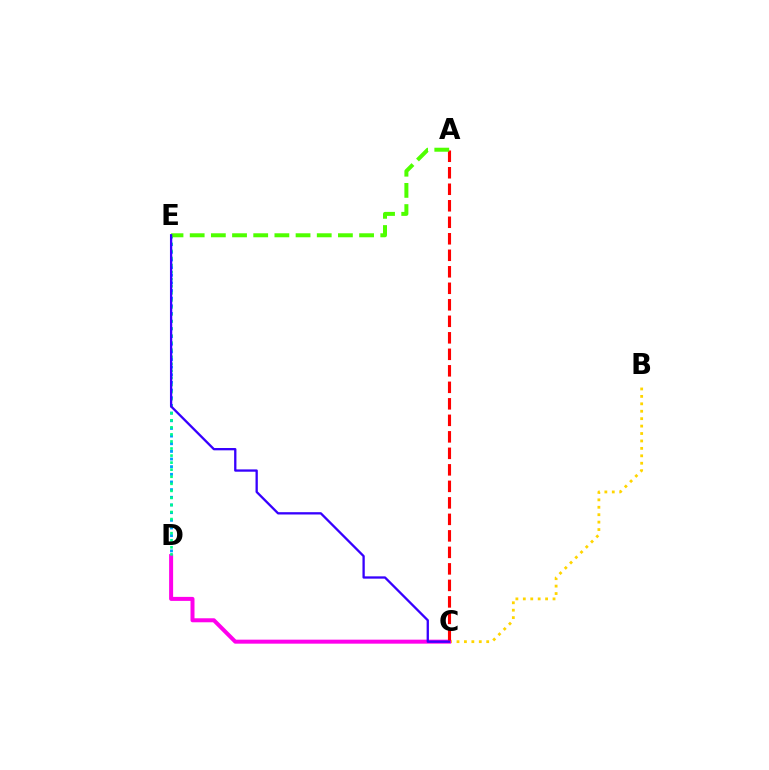{('B', 'C'): [{'color': '#ffd500', 'line_style': 'dotted', 'thickness': 2.02}], ('D', 'E'): [{'color': '#009eff', 'line_style': 'dotted', 'thickness': 2.08}, {'color': '#00ff86', 'line_style': 'dotted', 'thickness': 1.92}], ('C', 'D'): [{'color': '#ff00ed', 'line_style': 'solid', 'thickness': 2.88}], ('A', 'C'): [{'color': '#ff0000', 'line_style': 'dashed', 'thickness': 2.24}], ('A', 'E'): [{'color': '#4fff00', 'line_style': 'dashed', 'thickness': 2.88}], ('C', 'E'): [{'color': '#3700ff', 'line_style': 'solid', 'thickness': 1.66}]}